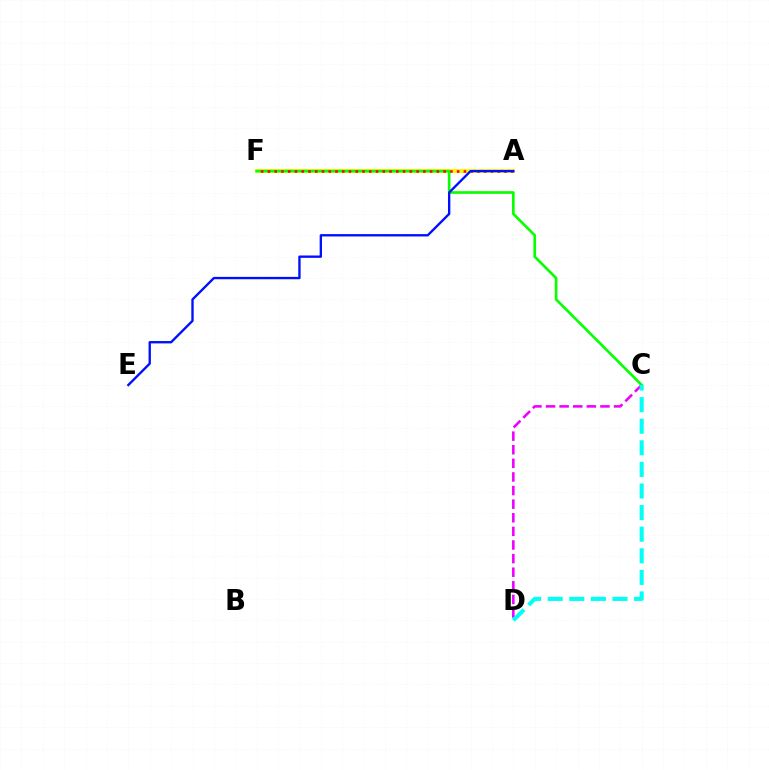{('C', 'D'): [{'color': '#ee00ff', 'line_style': 'dashed', 'thickness': 1.85}, {'color': '#00fff6', 'line_style': 'dashed', 'thickness': 2.93}], ('A', 'F'): [{'color': '#fcf500', 'line_style': 'solid', 'thickness': 2.8}, {'color': '#ff0000', 'line_style': 'dotted', 'thickness': 1.84}], ('C', 'F'): [{'color': '#08ff00', 'line_style': 'solid', 'thickness': 1.9}], ('A', 'E'): [{'color': '#0010ff', 'line_style': 'solid', 'thickness': 1.7}]}